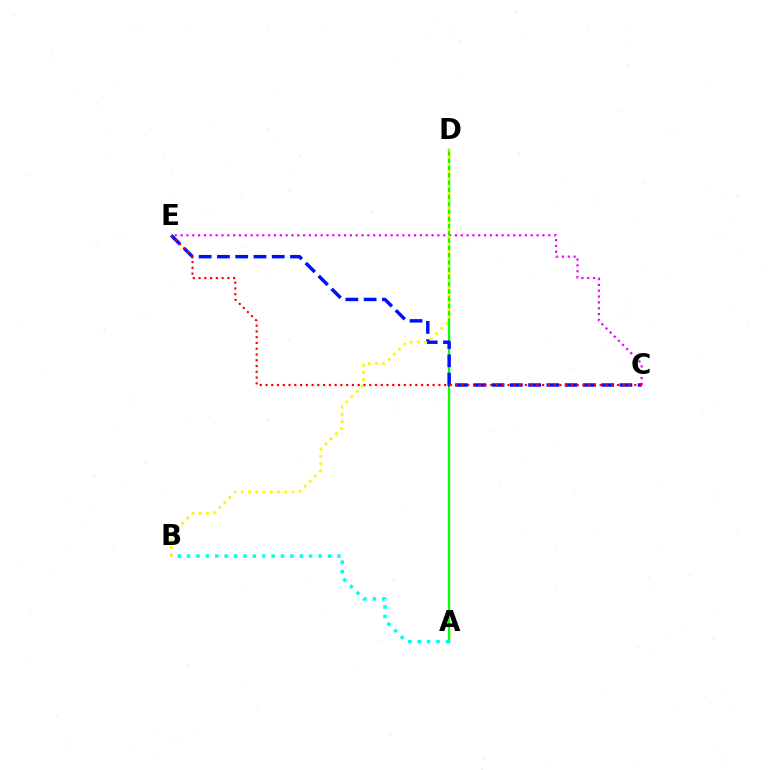{('C', 'E'): [{'color': '#ee00ff', 'line_style': 'dotted', 'thickness': 1.59}, {'color': '#0010ff', 'line_style': 'dashed', 'thickness': 2.48}, {'color': '#ff0000', 'line_style': 'dotted', 'thickness': 1.57}], ('A', 'D'): [{'color': '#08ff00', 'line_style': 'solid', 'thickness': 1.67}], ('B', 'D'): [{'color': '#fcf500', 'line_style': 'dotted', 'thickness': 1.97}], ('A', 'B'): [{'color': '#00fff6', 'line_style': 'dotted', 'thickness': 2.55}]}